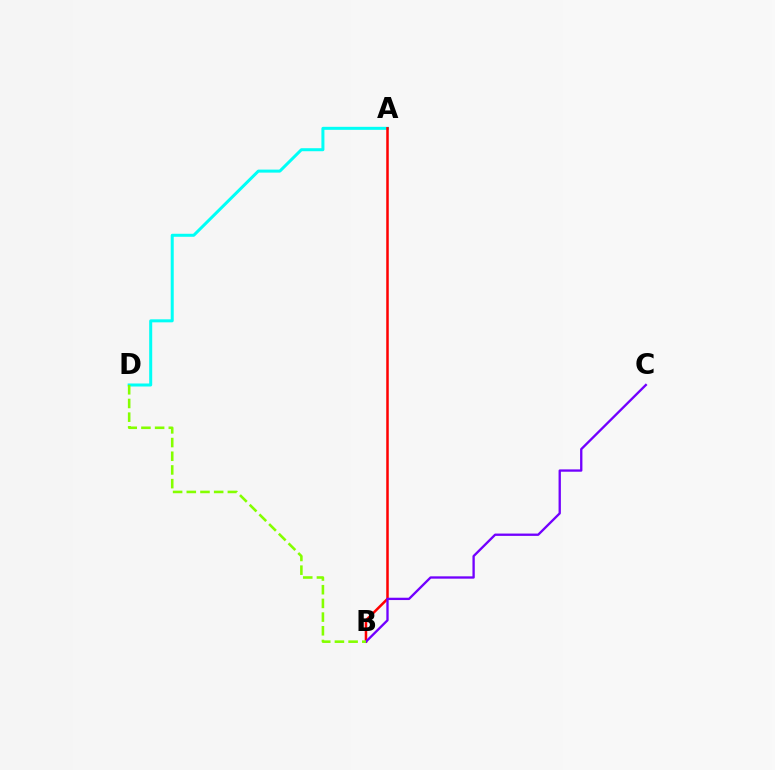{('A', 'D'): [{'color': '#00fff6', 'line_style': 'solid', 'thickness': 2.17}], ('A', 'B'): [{'color': '#ff0000', 'line_style': 'solid', 'thickness': 1.81}], ('B', 'C'): [{'color': '#7200ff', 'line_style': 'solid', 'thickness': 1.67}], ('B', 'D'): [{'color': '#84ff00', 'line_style': 'dashed', 'thickness': 1.86}]}